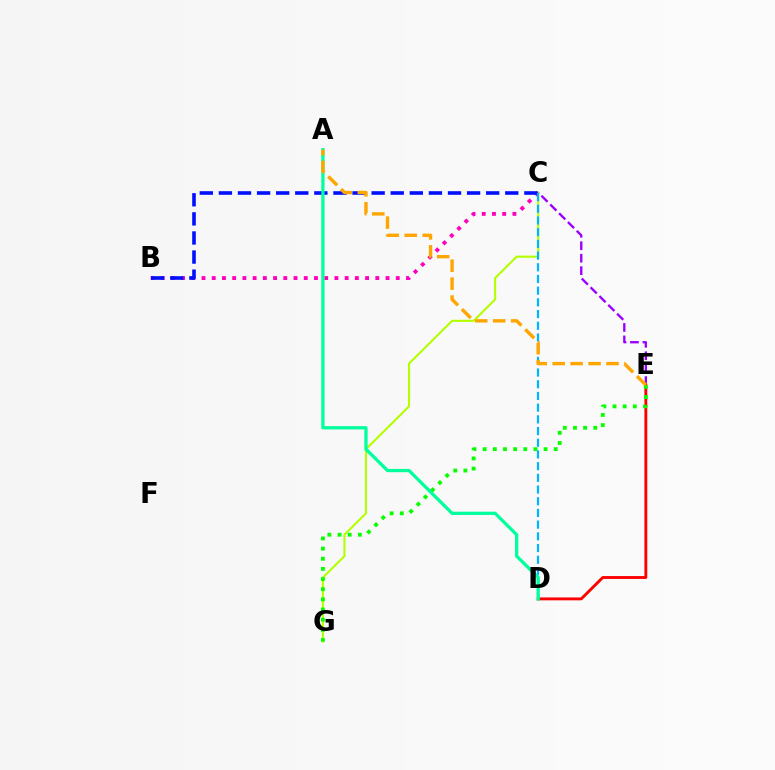{('C', 'E'): [{'color': '#9b00ff', 'line_style': 'dashed', 'thickness': 1.69}], ('D', 'E'): [{'color': '#ff0000', 'line_style': 'solid', 'thickness': 2.07}], ('C', 'G'): [{'color': '#b3ff00', 'line_style': 'solid', 'thickness': 1.5}], ('E', 'G'): [{'color': '#08ff00', 'line_style': 'dotted', 'thickness': 2.76}], ('B', 'C'): [{'color': '#ff00bd', 'line_style': 'dotted', 'thickness': 2.78}, {'color': '#0010ff', 'line_style': 'dashed', 'thickness': 2.59}], ('C', 'D'): [{'color': '#00b5ff', 'line_style': 'dashed', 'thickness': 1.59}], ('A', 'D'): [{'color': '#00ff9d', 'line_style': 'solid', 'thickness': 2.35}], ('A', 'E'): [{'color': '#ffa500', 'line_style': 'dashed', 'thickness': 2.44}]}